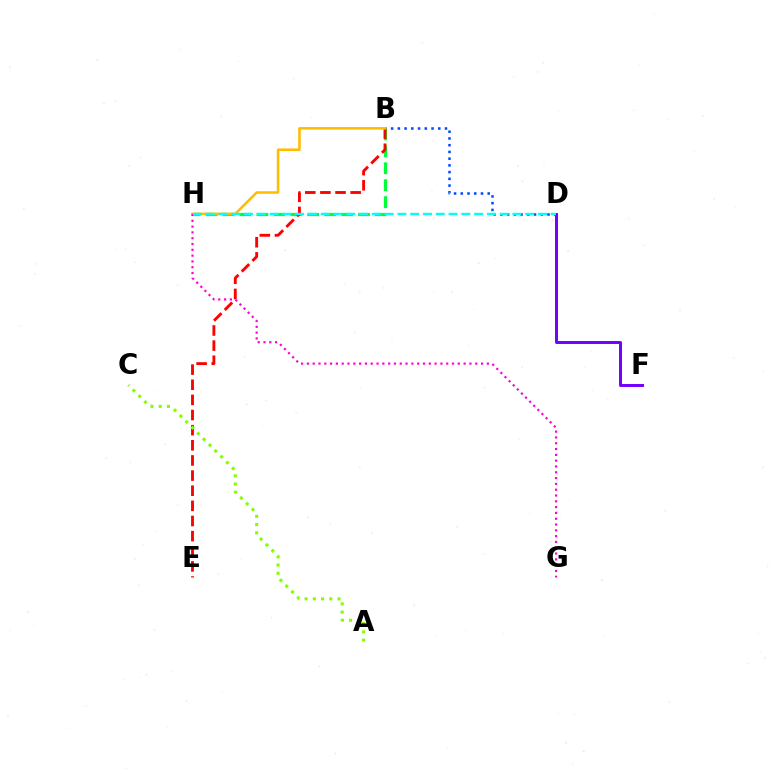{('B', 'D'): [{'color': '#004bff', 'line_style': 'dotted', 'thickness': 1.83}], ('B', 'H'): [{'color': '#00ff39', 'line_style': 'dashed', 'thickness': 2.3}, {'color': '#ffbd00', 'line_style': 'solid', 'thickness': 1.85}], ('B', 'E'): [{'color': '#ff0000', 'line_style': 'dashed', 'thickness': 2.06}], ('D', 'F'): [{'color': '#7200ff', 'line_style': 'solid', 'thickness': 2.13}], ('A', 'C'): [{'color': '#84ff00', 'line_style': 'dotted', 'thickness': 2.24}], ('G', 'H'): [{'color': '#ff00cf', 'line_style': 'dotted', 'thickness': 1.58}], ('D', 'H'): [{'color': '#00fff6', 'line_style': 'dashed', 'thickness': 1.74}]}